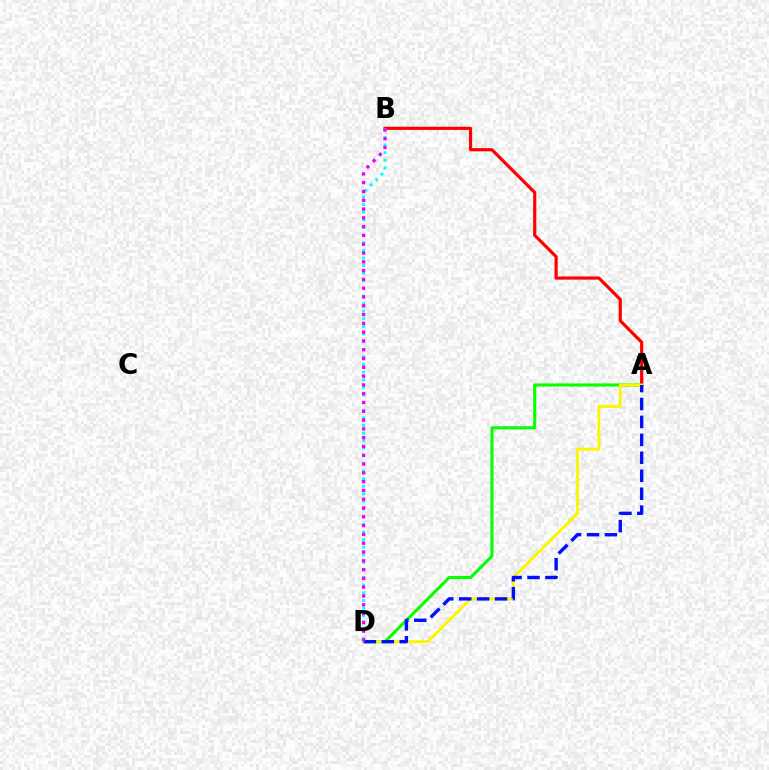{('A', 'D'): [{'color': '#08ff00', 'line_style': 'solid', 'thickness': 2.22}, {'color': '#fcf500', 'line_style': 'solid', 'thickness': 2.07}, {'color': '#0010ff', 'line_style': 'dashed', 'thickness': 2.44}], ('A', 'B'): [{'color': '#ff0000', 'line_style': 'solid', 'thickness': 2.28}], ('B', 'D'): [{'color': '#00fff6', 'line_style': 'dotted', 'thickness': 2.07}, {'color': '#ee00ff', 'line_style': 'dotted', 'thickness': 2.39}]}